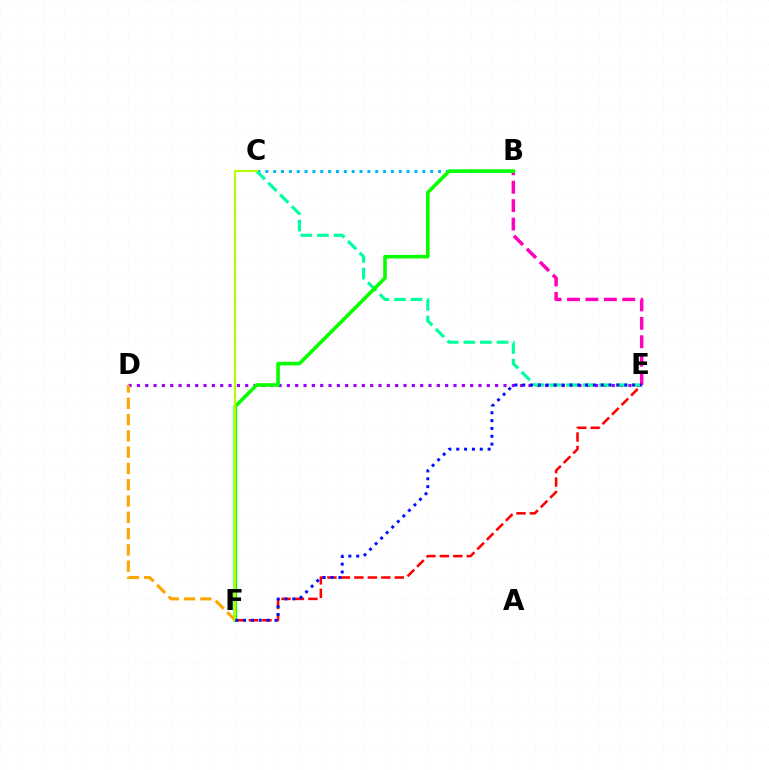{('D', 'E'): [{'color': '#9b00ff', 'line_style': 'dotted', 'thickness': 2.26}], ('B', 'C'): [{'color': '#00b5ff', 'line_style': 'dotted', 'thickness': 2.13}], ('E', 'F'): [{'color': '#ff0000', 'line_style': 'dashed', 'thickness': 1.83}, {'color': '#0010ff', 'line_style': 'dotted', 'thickness': 2.13}], ('C', 'E'): [{'color': '#00ff9d', 'line_style': 'dashed', 'thickness': 2.25}], ('B', 'E'): [{'color': '#ff00bd', 'line_style': 'dashed', 'thickness': 2.5}], ('B', 'F'): [{'color': '#08ff00', 'line_style': 'solid', 'thickness': 2.6}], ('D', 'F'): [{'color': '#ffa500', 'line_style': 'dashed', 'thickness': 2.21}], ('C', 'F'): [{'color': '#b3ff00', 'line_style': 'solid', 'thickness': 1.54}]}